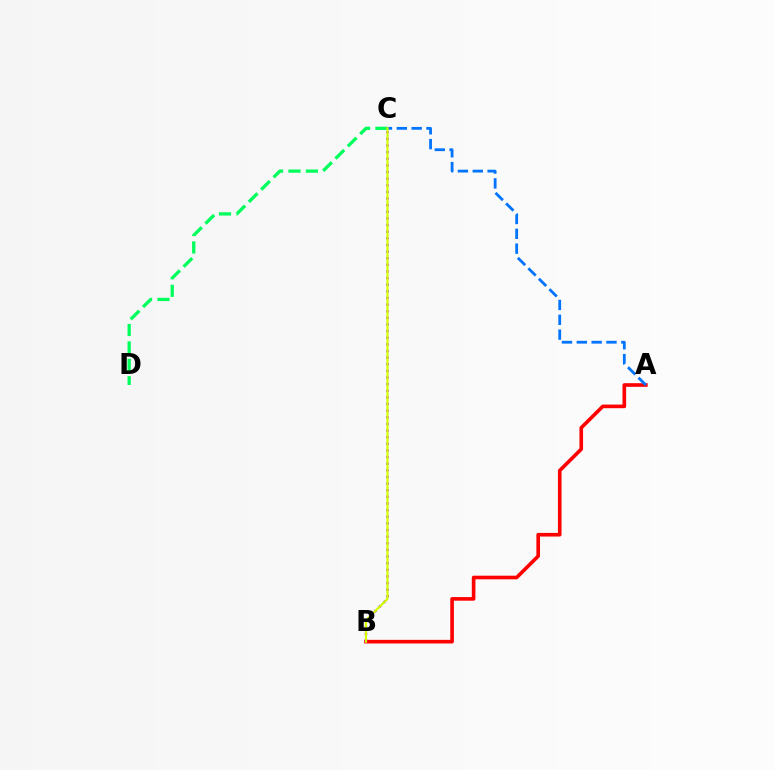{('C', 'D'): [{'color': '#00ff5c', 'line_style': 'dashed', 'thickness': 2.37}], ('A', 'B'): [{'color': '#ff0000', 'line_style': 'solid', 'thickness': 2.61}], ('A', 'C'): [{'color': '#0074ff', 'line_style': 'dashed', 'thickness': 2.02}], ('B', 'C'): [{'color': '#b900ff', 'line_style': 'dotted', 'thickness': 1.8}, {'color': '#d1ff00', 'line_style': 'solid', 'thickness': 1.57}]}